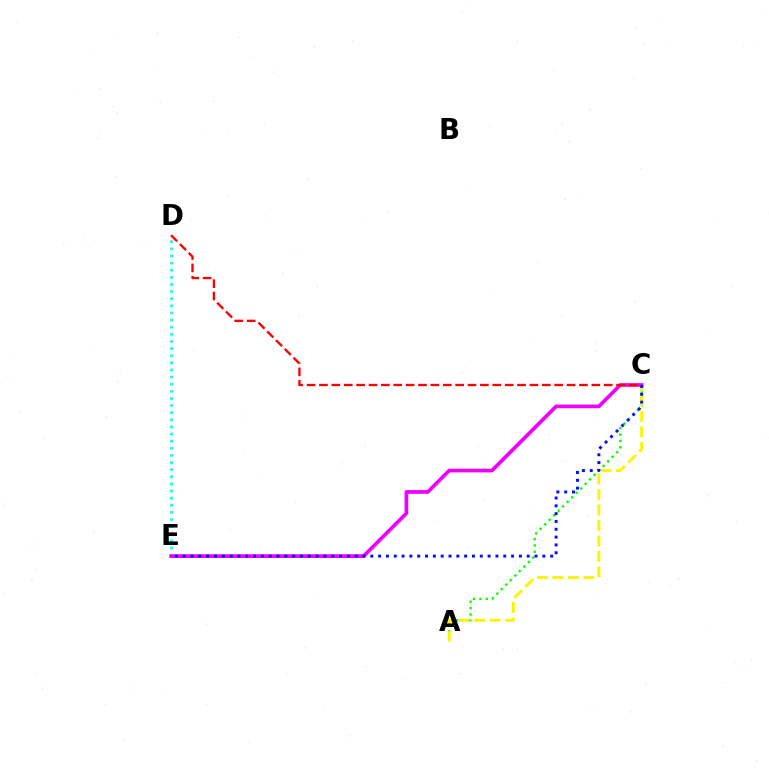{('A', 'C'): [{'color': '#08ff00', 'line_style': 'dotted', 'thickness': 1.73}, {'color': '#fcf500', 'line_style': 'dashed', 'thickness': 2.11}], ('D', 'E'): [{'color': '#00fff6', 'line_style': 'dotted', 'thickness': 1.94}], ('C', 'E'): [{'color': '#ee00ff', 'line_style': 'solid', 'thickness': 2.65}, {'color': '#0010ff', 'line_style': 'dotted', 'thickness': 2.12}], ('C', 'D'): [{'color': '#ff0000', 'line_style': 'dashed', 'thickness': 1.68}]}